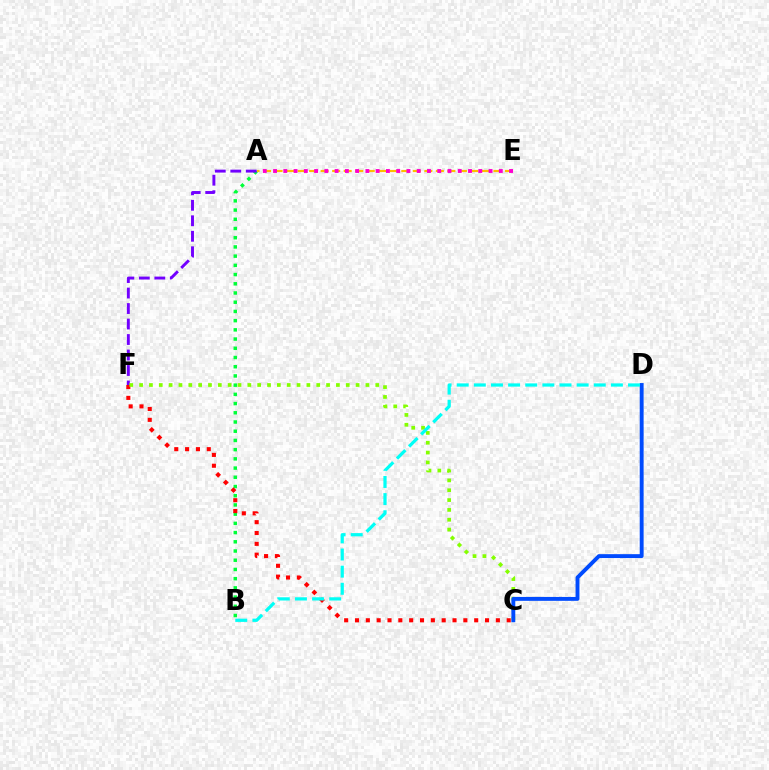{('A', 'B'): [{'color': '#00ff39', 'line_style': 'dotted', 'thickness': 2.5}], ('C', 'F'): [{'color': '#ff0000', 'line_style': 'dotted', 'thickness': 2.94}, {'color': '#84ff00', 'line_style': 'dotted', 'thickness': 2.67}], ('A', 'F'): [{'color': '#7200ff', 'line_style': 'dashed', 'thickness': 2.1}], ('A', 'E'): [{'color': '#ffbd00', 'line_style': 'dashed', 'thickness': 1.57}, {'color': '#ff00cf', 'line_style': 'dotted', 'thickness': 2.79}], ('C', 'D'): [{'color': '#004bff', 'line_style': 'solid', 'thickness': 2.8}], ('B', 'D'): [{'color': '#00fff6', 'line_style': 'dashed', 'thickness': 2.33}]}